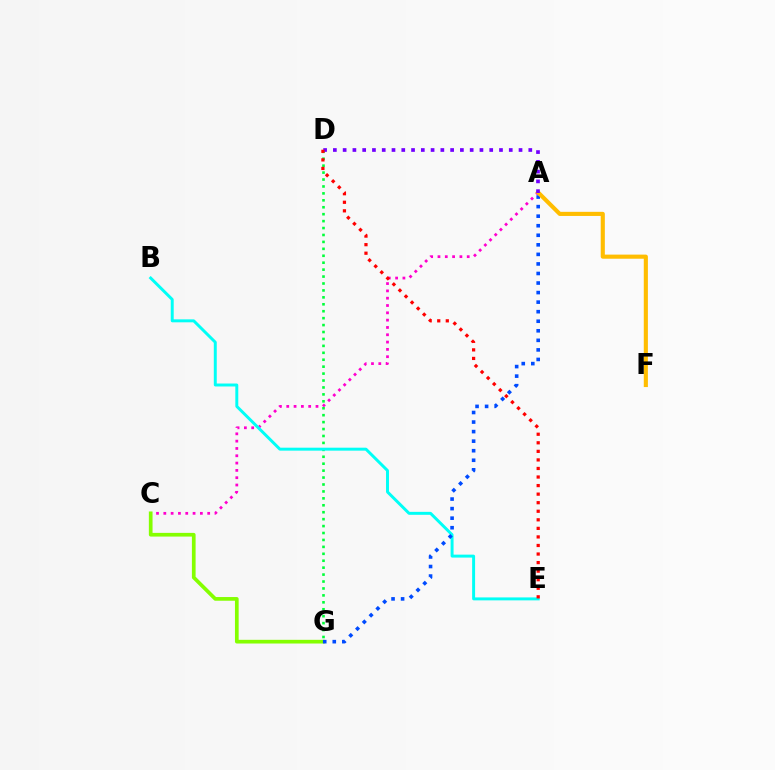{('A', 'C'): [{'color': '#ff00cf', 'line_style': 'dotted', 'thickness': 1.99}], ('C', 'G'): [{'color': '#84ff00', 'line_style': 'solid', 'thickness': 2.66}], ('D', 'G'): [{'color': '#00ff39', 'line_style': 'dotted', 'thickness': 1.88}], ('B', 'E'): [{'color': '#00fff6', 'line_style': 'solid', 'thickness': 2.13}], ('A', 'G'): [{'color': '#004bff', 'line_style': 'dotted', 'thickness': 2.6}], ('A', 'F'): [{'color': '#ffbd00', 'line_style': 'solid', 'thickness': 2.96}], ('A', 'D'): [{'color': '#7200ff', 'line_style': 'dotted', 'thickness': 2.65}], ('D', 'E'): [{'color': '#ff0000', 'line_style': 'dotted', 'thickness': 2.32}]}